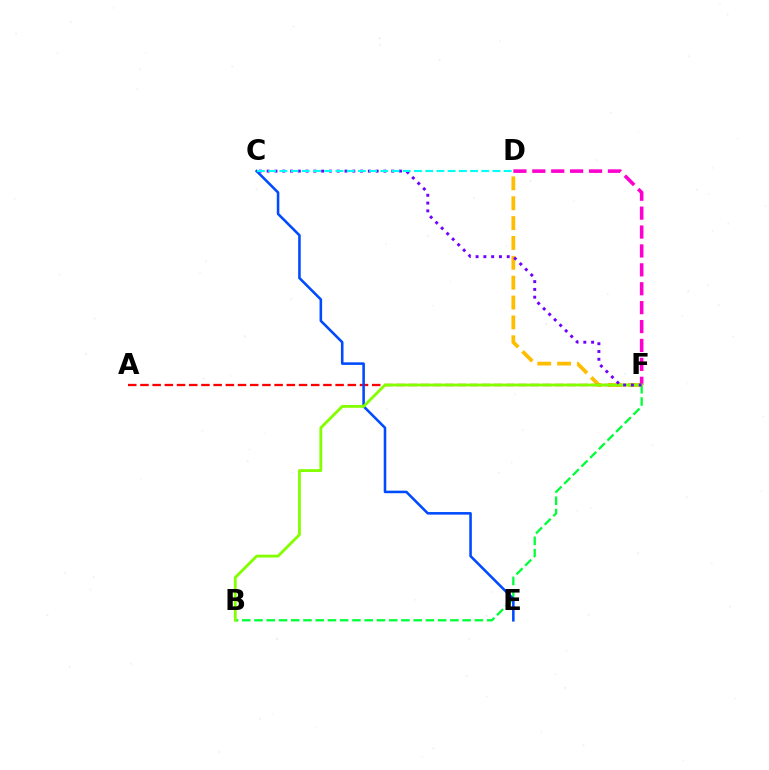{('D', 'F'): [{'color': '#ffbd00', 'line_style': 'dashed', 'thickness': 2.7}, {'color': '#ff00cf', 'line_style': 'dashed', 'thickness': 2.57}], ('A', 'F'): [{'color': '#ff0000', 'line_style': 'dashed', 'thickness': 1.66}], ('B', 'F'): [{'color': '#00ff39', 'line_style': 'dashed', 'thickness': 1.66}, {'color': '#84ff00', 'line_style': 'solid', 'thickness': 2.04}], ('C', 'E'): [{'color': '#004bff', 'line_style': 'solid', 'thickness': 1.85}], ('C', 'F'): [{'color': '#7200ff', 'line_style': 'dotted', 'thickness': 2.12}], ('C', 'D'): [{'color': '#00fff6', 'line_style': 'dashed', 'thickness': 1.52}]}